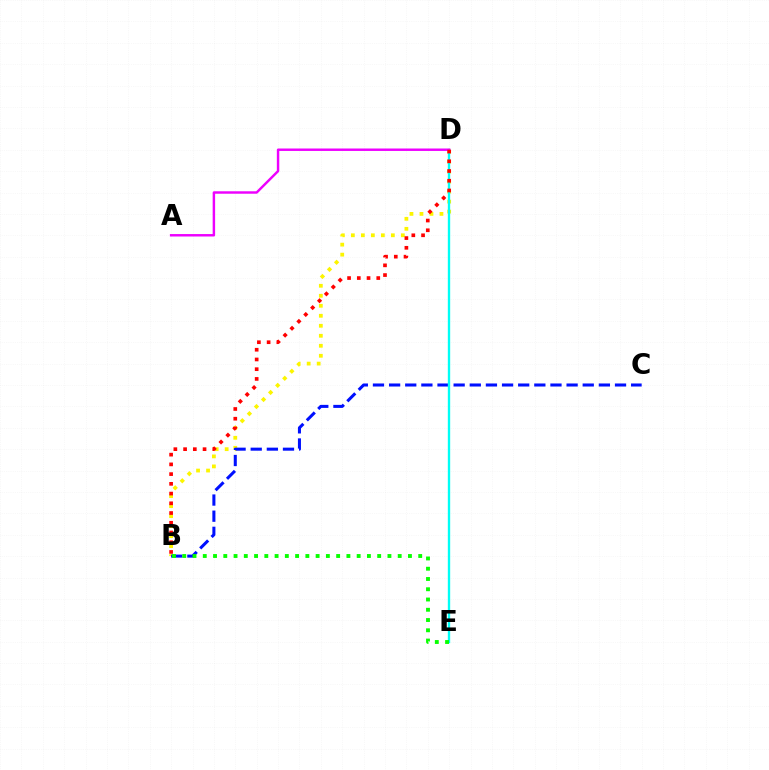{('B', 'D'): [{'color': '#fcf500', 'line_style': 'dotted', 'thickness': 2.72}, {'color': '#ff0000', 'line_style': 'dotted', 'thickness': 2.64}], ('B', 'C'): [{'color': '#0010ff', 'line_style': 'dashed', 'thickness': 2.19}], ('D', 'E'): [{'color': '#00fff6', 'line_style': 'solid', 'thickness': 1.7}], ('A', 'D'): [{'color': '#ee00ff', 'line_style': 'solid', 'thickness': 1.76}], ('B', 'E'): [{'color': '#08ff00', 'line_style': 'dotted', 'thickness': 2.79}]}